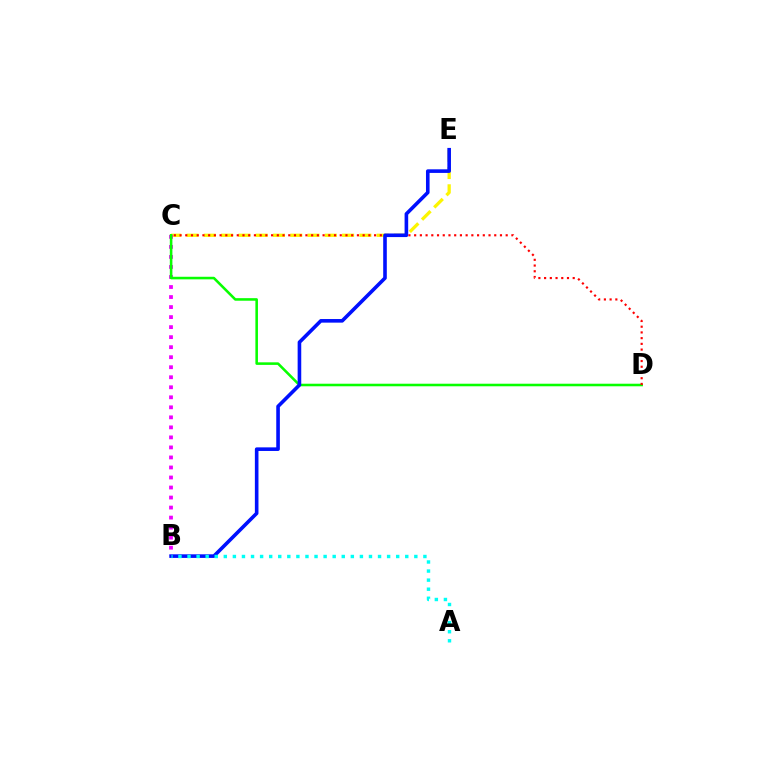{('C', 'E'): [{'color': '#fcf500', 'line_style': 'dashed', 'thickness': 2.35}], ('B', 'C'): [{'color': '#ee00ff', 'line_style': 'dotted', 'thickness': 2.72}], ('C', 'D'): [{'color': '#08ff00', 'line_style': 'solid', 'thickness': 1.85}, {'color': '#ff0000', 'line_style': 'dotted', 'thickness': 1.55}], ('B', 'E'): [{'color': '#0010ff', 'line_style': 'solid', 'thickness': 2.59}], ('A', 'B'): [{'color': '#00fff6', 'line_style': 'dotted', 'thickness': 2.47}]}